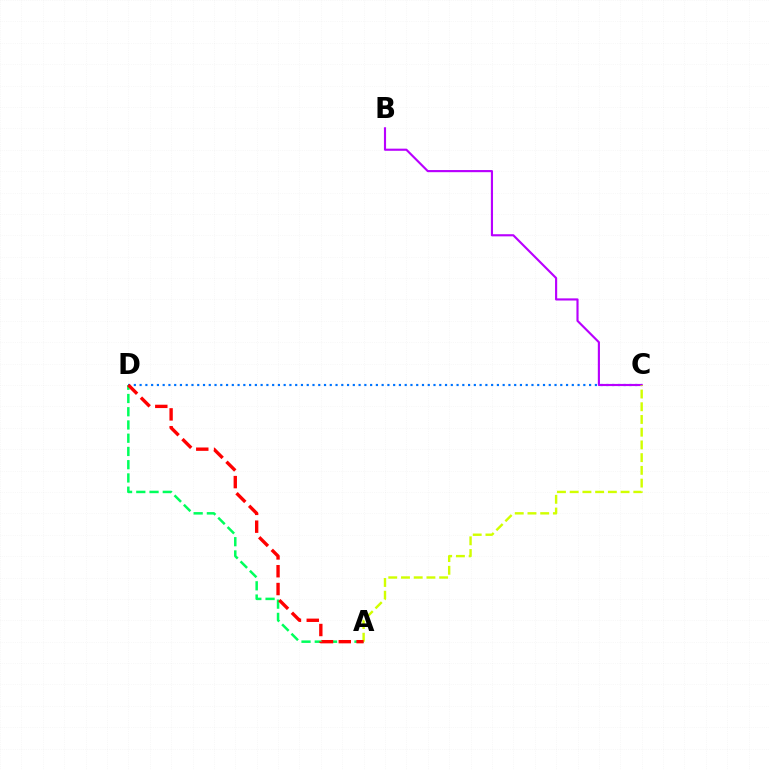{('C', 'D'): [{'color': '#0074ff', 'line_style': 'dotted', 'thickness': 1.57}], ('A', 'D'): [{'color': '#00ff5c', 'line_style': 'dashed', 'thickness': 1.8}, {'color': '#ff0000', 'line_style': 'dashed', 'thickness': 2.42}], ('B', 'C'): [{'color': '#b900ff', 'line_style': 'solid', 'thickness': 1.54}], ('A', 'C'): [{'color': '#d1ff00', 'line_style': 'dashed', 'thickness': 1.73}]}